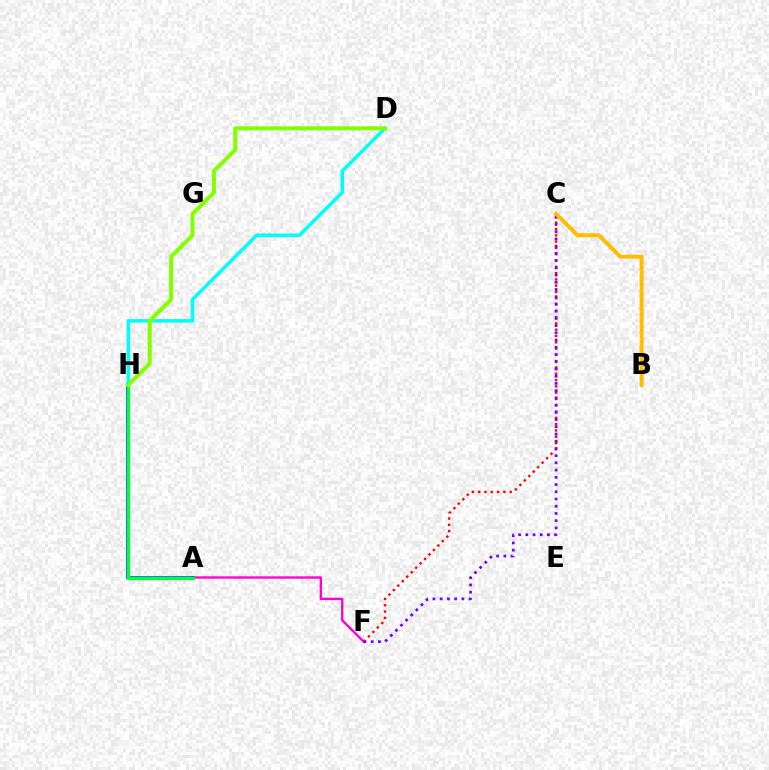{('A', 'F'): [{'color': '#ff00cf', 'line_style': 'solid', 'thickness': 1.69}], ('C', 'F'): [{'color': '#ff0000', 'line_style': 'dotted', 'thickness': 1.71}, {'color': '#7200ff', 'line_style': 'dotted', 'thickness': 1.96}], ('A', 'H'): [{'color': '#004bff', 'line_style': 'solid', 'thickness': 2.63}, {'color': '#00ff39', 'line_style': 'solid', 'thickness': 2.33}], ('D', 'H'): [{'color': '#00fff6', 'line_style': 'solid', 'thickness': 2.54}, {'color': '#84ff00', 'line_style': 'solid', 'thickness': 2.92}], ('B', 'C'): [{'color': '#ffbd00', 'line_style': 'solid', 'thickness': 2.87}]}